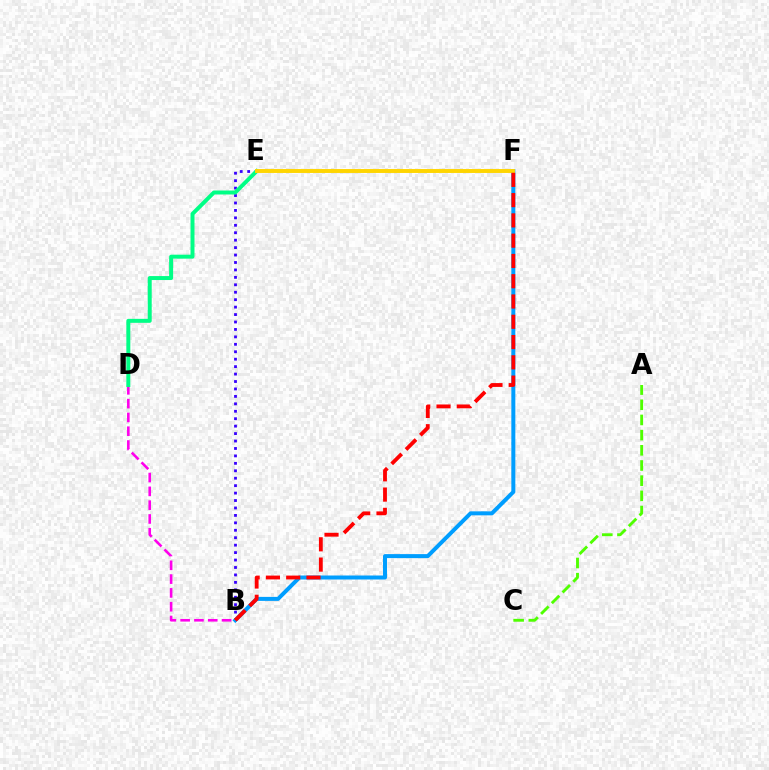{('B', 'D'): [{'color': '#ff00ed', 'line_style': 'dashed', 'thickness': 1.87}], ('B', 'E'): [{'color': '#3700ff', 'line_style': 'dotted', 'thickness': 2.02}], ('D', 'E'): [{'color': '#00ff86', 'line_style': 'solid', 'thickness': 2.86}], ('B', 'F'): [{'color': '#009eff', 'line_style': 'solid', 'thickness': 2.88}, {'color': '#ff0000', 'line_style': 'dashed', 'thickness': 2.75}], ('A', 'C'): [{'color': '#4fff00', 'line_style': 'dashed', 'thickness': 2.06}], ('E', 'F'): [{'color': '#ffd500', 'line_style': 'solid', 'thickness': 2.82}]}